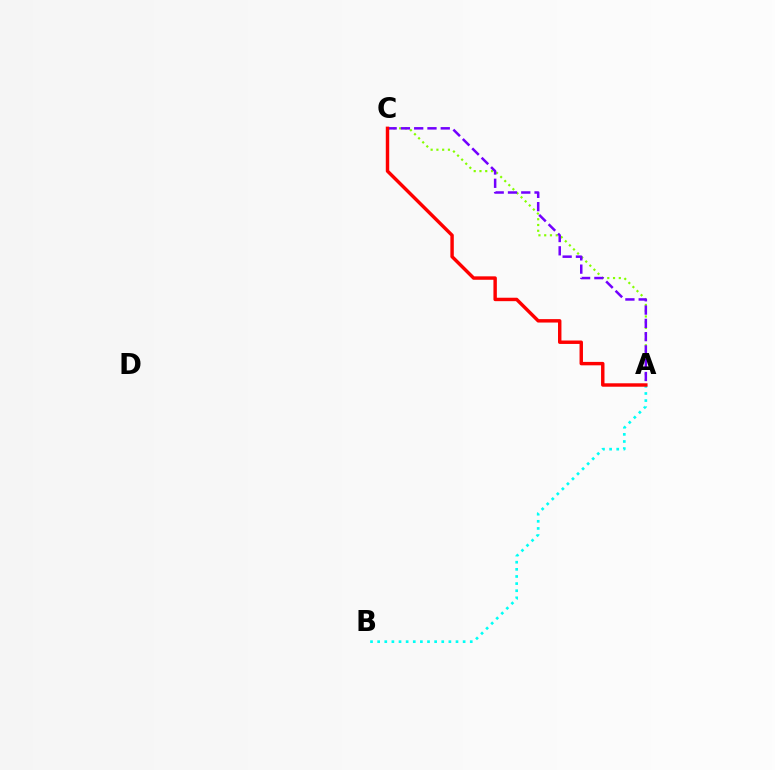{('A', 'B'): [{'color': '#00fff6', 'line_style': 'dotted', 'thickness': 1.94}], ('A', 'C'): [{'color': '#84ff00', 'line_style': 'dotted', 'thickness': 1.57}, {'color': '#7200ff', 'line_style': 'dashed', 'thickness': 1.8}, {'color': '#ff0000', 'line_style': 'solid', 'thickness': 2.47}]}